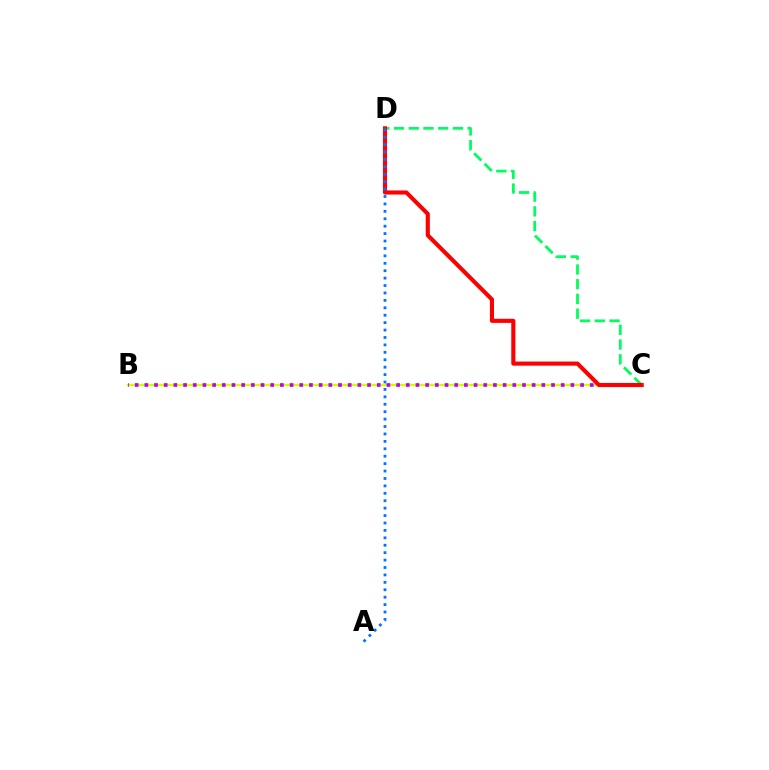{('B', 'C'): [{'color': '#d1ff00', 'line_style': 'solid', 'thickness': 1.72}, {'color': '#b900ff', 'line_style': 'dotted', 'thickness': 2.63}], ('C', 'D'): [{'color': '#00ff5c', 'line_style': 'dashed', 'thickness': 2.0}, {'color': '#ff0000', 'line_style': 'solid', 'thickness': 2.96}], ('A', 'D'): [{'color': '#0074ff', 'line_style': 'dotted', 'thickness': 2.02}]}